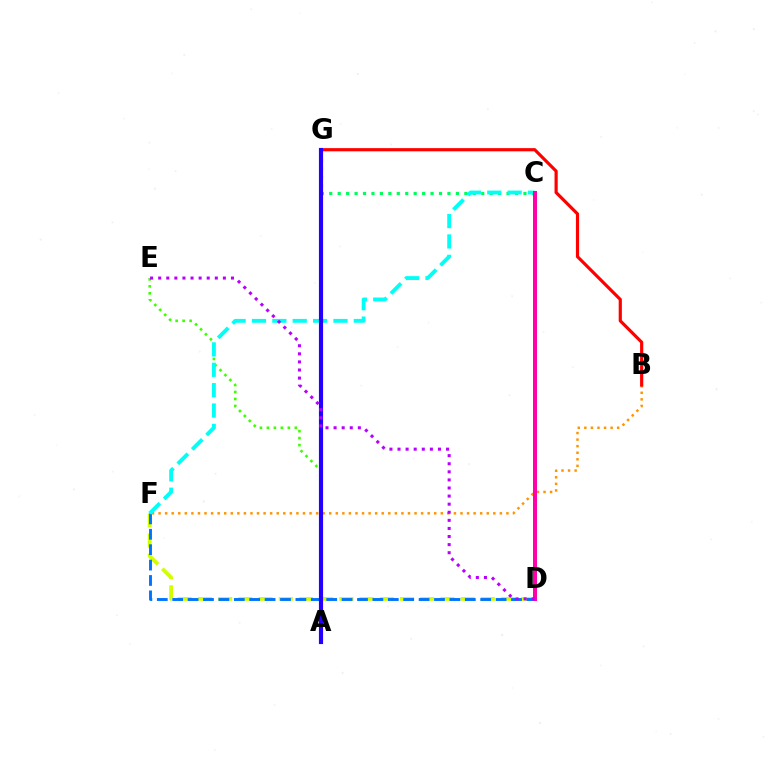{('D', 'F'): [{'color': '#d1ff00', 'line_style': 'dashed', 'thickness': 2.74}, {'color': '#0074ff', 'line_style': 'dashed', 'thickness': 2.09}], ('A', 'E'): [{'color': '#3dff00', 'line_style': 'dotted', 'thickness': 1.9}], ('B', 'F'): [{'color': '#ff9400', 'line_style': 'dotted', 'thickness': 1.78}], ('C', 'G'): [{'color': '#00ff5c', 'line_style': 'dotted', 'thickness': 2.29}], ('C', 'F'): [{'color': '#00fff6', 'line_style': 'dashed', 'thickness': 2.77}], ('B', 'G'): [{'color': '#ff0000', 'line_style': 'solid', 'thickness': 2.28}], ('C', 'D'): [{'color': '#ff00ac', 'line_style': 'solid', 'thickness': 2.88}], ('A', 'G'): [{'color': '#2500ff', 'line_style': 'solid', 'thickness': 2.99}], ('D', 'E'): [{'color': '#b900ff', 'line_style': 'dotted', 'thickness': 2.2}]}